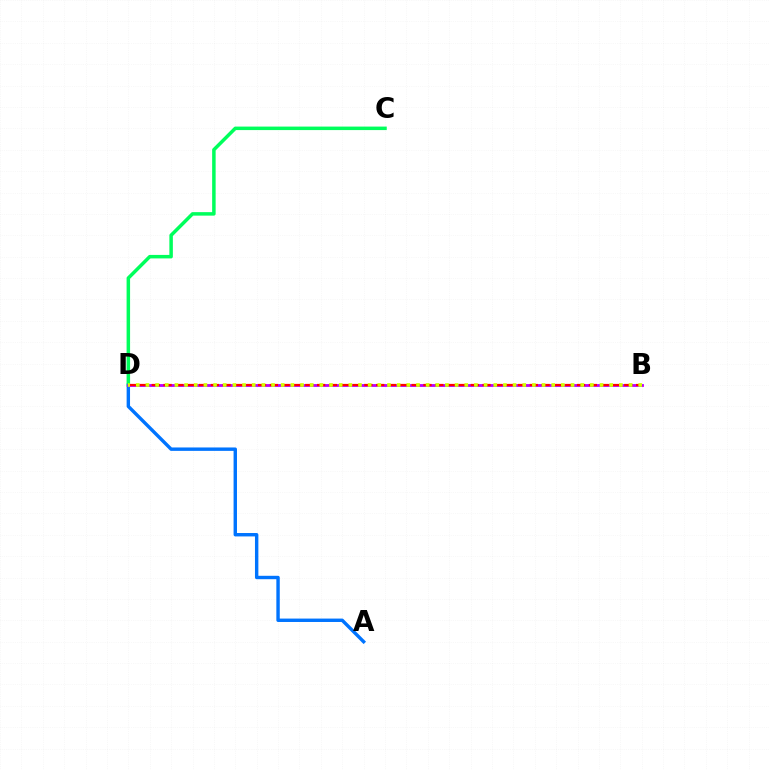{('A', 'D'): [{'color': '#0074ff', 'line_style': 'solid', 'thickness': 2.45}], ('C', 'D'): [{'color': '#00ff5c', 'line_style': 'solid', 'thickness': 2.52}], ('B', 'D'): [{'color': '#b900ff', 'line_style': 'solid', 'thickness': 2.03}, {'color': '#ff0000', 'line_style': 'dashed', 'thickness': 1.6}, {'color': '#d1ff00', 'line_style': 'dotted', 'thickness': 2.63}]}